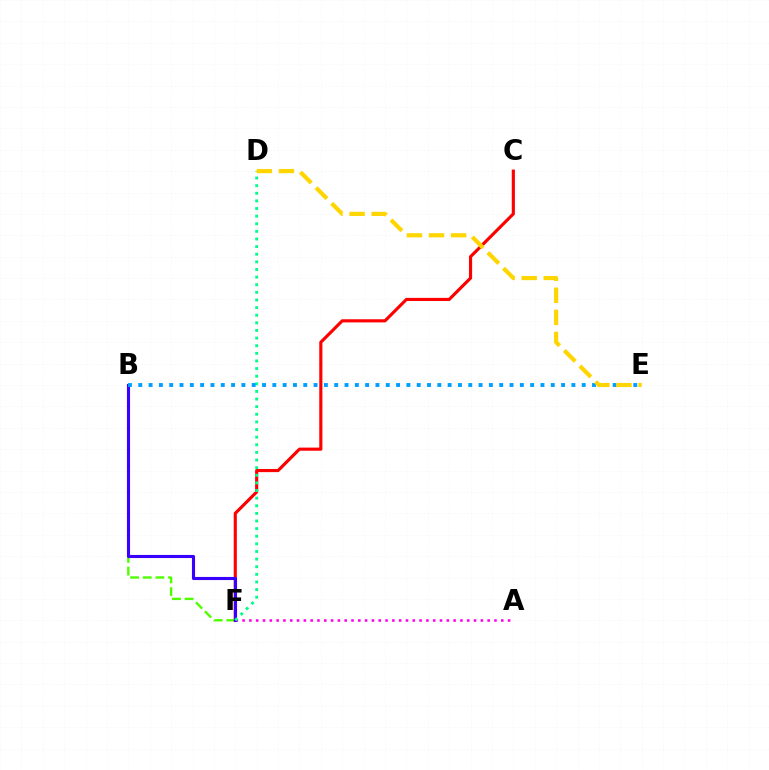{('B', 'F'): [{'color': '#4fff00', 'line_style': 'dashed', 'thickness': 1.72}, {'color': '#3700ff', 'line_style': 'solid', 'thickness': 2.24}], ('A', 'F'): [{'color': '#ff00ed', 'line_style': 'dotted', 'thickness': 1.85}], ('C', 'F'): [{'color': '#ff0000', 'line_style': 'solid', 'thickness': 2.26}], ('D', 'F'): [{'color': '#00ff86', 'line_style': 'dotted', 'thickness': 2.07}], ('B', 'E'): [{'color': '#009eff', 'line_style': 'dotted', 'thickness': 2.8}], ('D', 'E'): [{'color': '#ffd500', 'line_style': 'dashed', 'thickness': 3.0}]}